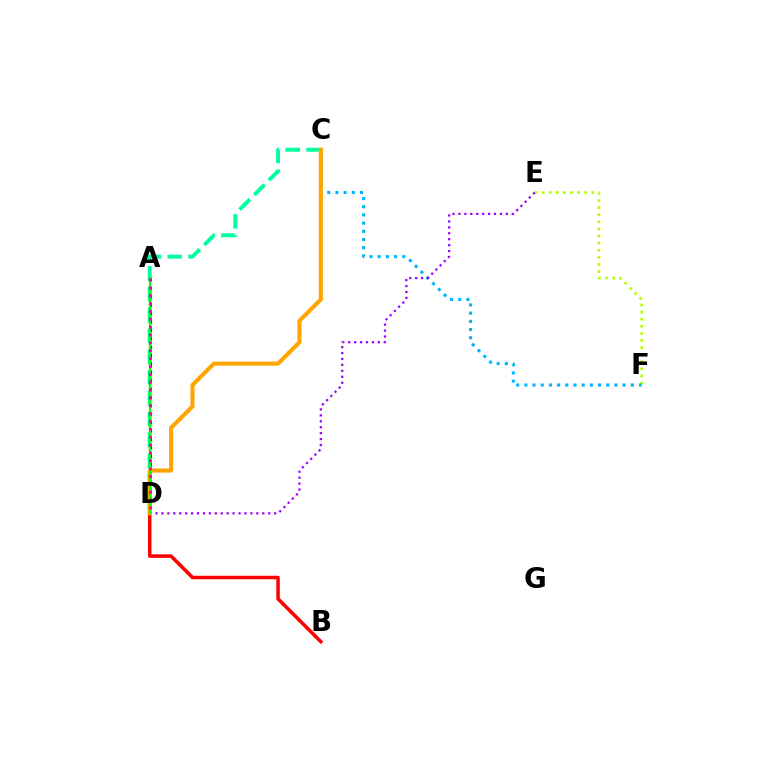{('B', 'D'): [{'color': '#ff0000', 'line_style': 'solid', 'thickness': 2.52}], ('E', 'F'): [{'color': '#b3ff00', 'line_style': 'dotted', 'thickness': 1.93}], ('C', 'D'): [{'color': '#00ff9d', 'line_style': 'dashed', 'thickness': 2.83}, {'color': '#ffa500', 'line_style': 'solid', 'thickness': 2.96}], ('A', 'D'): [{'color': '#0010ff', 'line_style': 'dotted', 'thickness': 2.28}, {'color': '#08ff00', 'line_style': 'solid', 'thickness': 1.62}, {'color': '#ff00bd', 'line_style': 'dotted', 'thickness': 2.14}], ('C', 'F'): [{'color': '#00b5ff', 'line_style': 'dotted', 'thickness': 2.22}], ('D', 'E'): [{'color': '#9b00ff', 'line_style': 'dotted', 'thickness': 1.61}]}